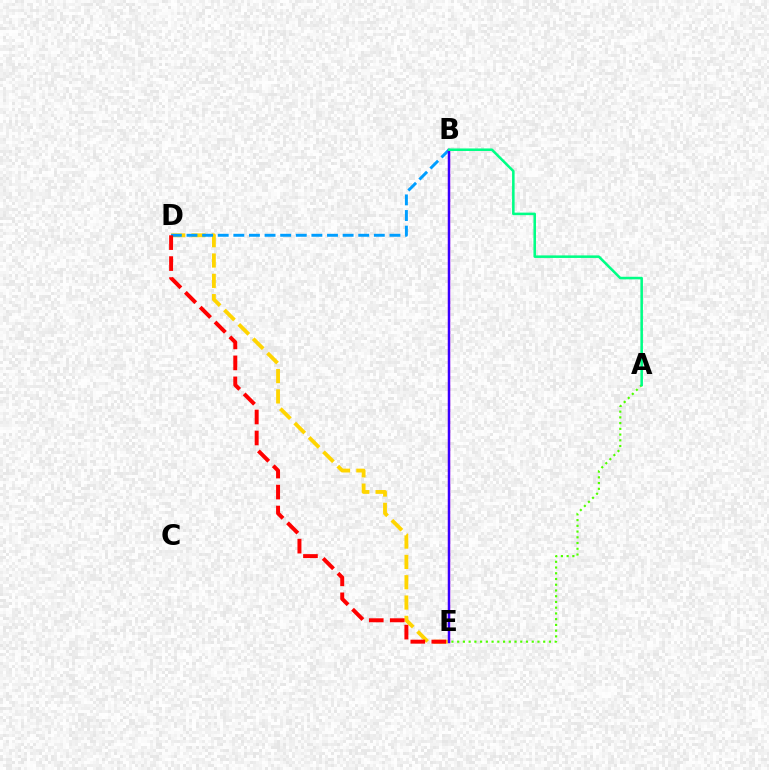{('D', 'E'): [{'color': '#ffd500', 'line_style': 'dashed', 'thickness': 2.76}, {'color': '#ff0000', 'line_style': 'dashed', 'thickness': 2.85}], ('B', 'D'): [{'color': '#009eff', 'line_style': 'dashed', 'thickness': 2.12}], ('B', 'E'): [{'color': '#ff00ed', 'line_style': 'solid', 'thickness': 1.64}, {'color': '#3700ff', 'line_style': 'solid', 'thickness': 1.68}], ('A', 'E'): [{'color': '#4fff00', 'line_style': 'dotted', 'thickness': 1.56}], ('A', 'B'): [{'color': '#00ff86', 'line_style': 'solid', 'thickness': 1.83}]}